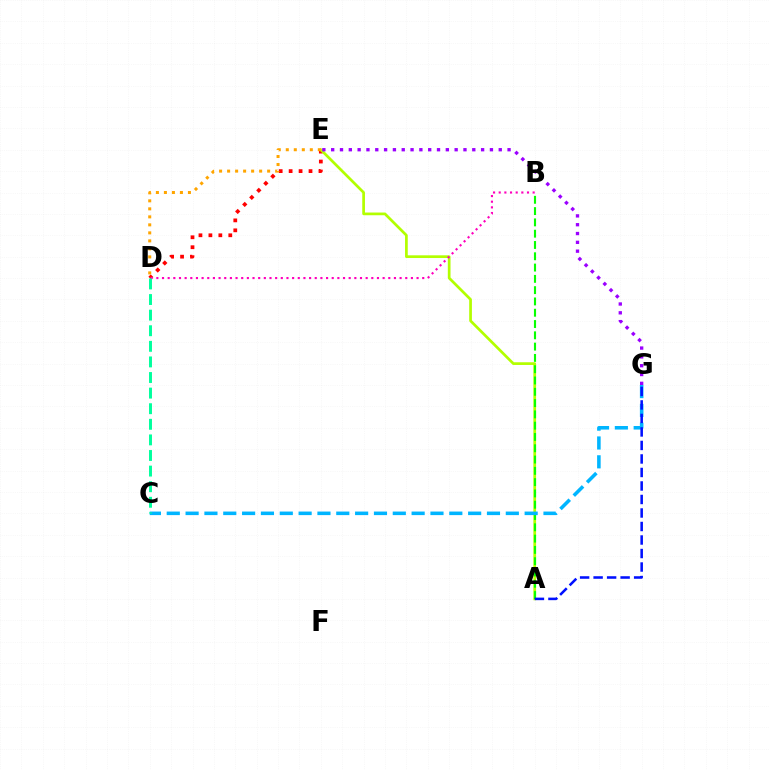{('D', 'E'): [{'color': '#ff0000', 'line_style': 'dotted', 'thickness': 2.7}, {'color': '#ffa500', 'line_style': 'dotted', 'thickness': 2.18}], ('A', 'E'): [{'color': '#b3ff00', 'line_style': 'solid', 'thickness': 1.95}], ('A', 'B'): [{'color': '#08ff00', 'line_style': 'dashed', 'thickness': 1.53}], ('C', 'G'): [{'color': '#00b5ff', 'line_style': 'dashed', 'thickness': 2.56}], ('E', 'G'): [{'color': '#9b00ff', 'line_style': 'dotted', 'thickness': 2.4}], ('B', 'D'): [{'color': '#ff00bd', 'line_style': 'dotted', 'thickness': 1.54}], ('A', 'G'): [{'color': '#0010ff', 'line_style': 'dashed', 'thickness': 1.84}], ('C', 'D'): [{'color': '#00ff9d', 'line_style': 'dashed', 'thickness': 2.12}]}